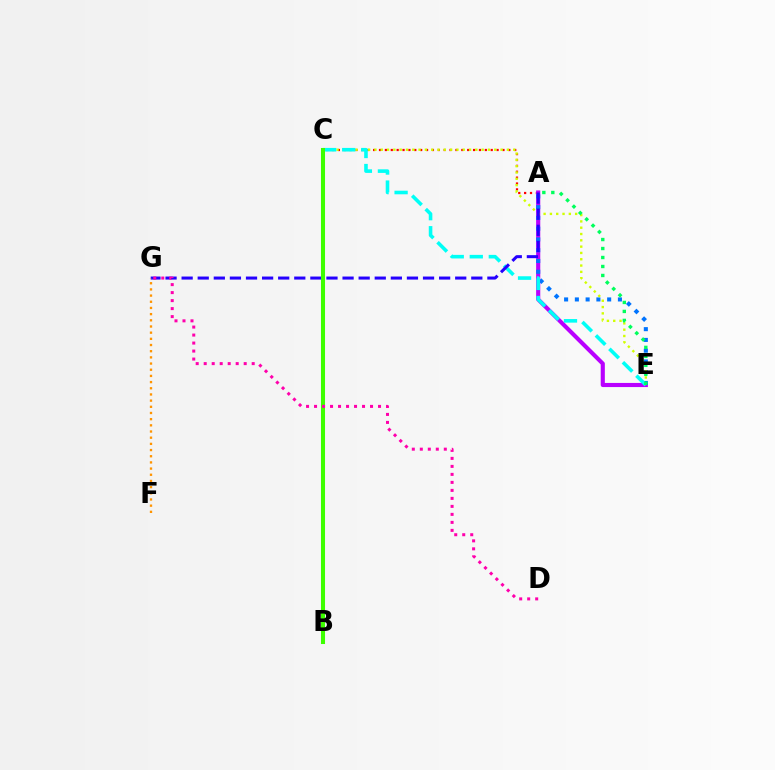{('A', 'C'): [{'color': '#ff0000', 'line_style': 'dotted', 'thickness': 1.6}], ('A', 'E'): [{'color': '#b900ff', 'line_style': 'solid', 'thickness': 2.97}, {'color': '#0074ff', 'line_style': 'dotted', 'thickness': 2.92}, {'color': '#00ff5c', 'line_style': 'dotted', 'thickness': 2.44}], ('C', 'E'): [{'color': '#d1ff00', 'line_style': 'dotted', 'thickness': 1.71}, {'color': '#00fff6', 'line_style': 'dashed', 'thickness': 2.59}], ('A', 'G'): [{'color': '#2500ff', 'line_style': 'dashed', 'thickness': 2.19}], ('B', 'C'): [{'color': '#3dff00', 'line_style': 'solid', 'thickness': 2.92}], ('D', 'G'): [{'color': '#ff00ac', 'line_style': 'dotted', 'thickness': 2.17}], ('F', 'G'): [{'color': '#ff9400', 'line_style': 'dotted', 'thickness': 1.68}]}